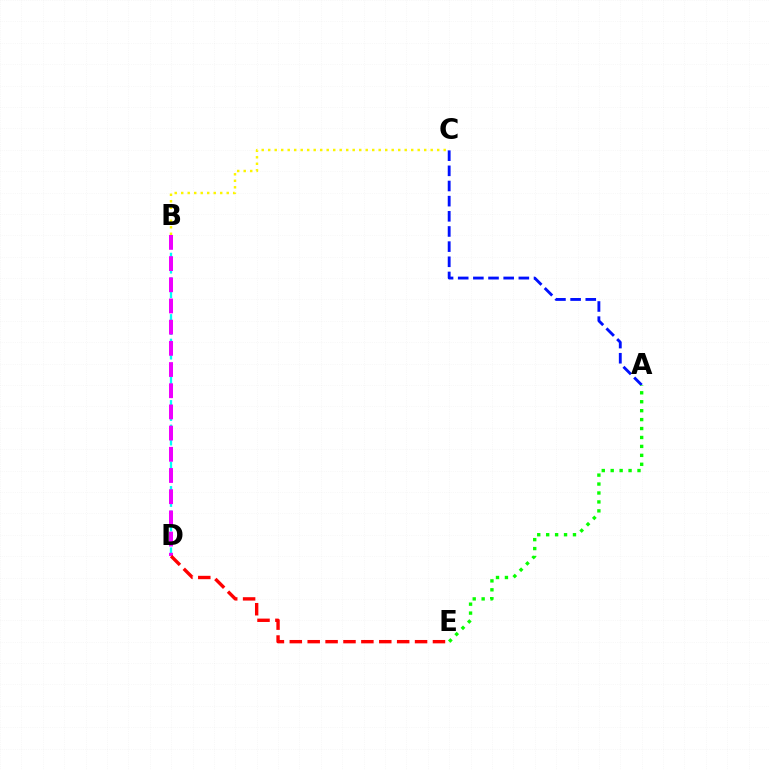{('A', 'C'): [{'color': '#0010ff', 'line_style': 'dashed', 'thickness': 2.06}], ('B', 'D'): [{'color': '#00fff6', 'line_style': 'dashed', 'thickness': 1.67}, {'color': '#ee00ff', 'line_style': 'dashed', 'thickness': 2.88}], ('A', 'E'): [{'color': '#08ff00', 'line_style': 'dotted', 'thickness': 2.43}], ('B', 'C'): [{'color': '#fcf500', 'line_style': 'dotted', 'thickness': 1.77}], ('D', 'E'): [{'color': '#ff0000', 'line_style': 'dashed', 'thickness': 2.43}]}